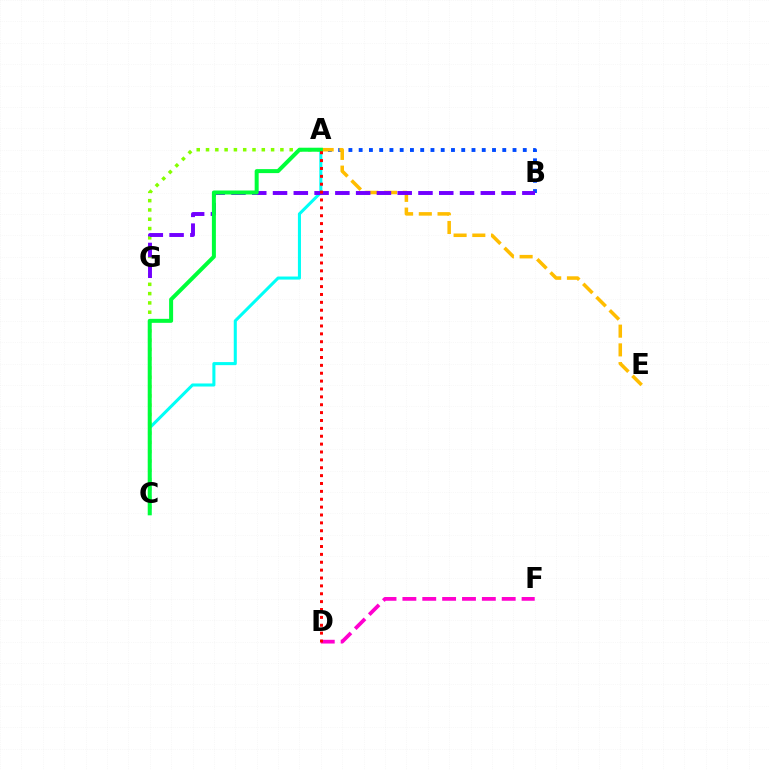{('A', 'C'): [{'color': '#84ff00', 'line_style': 'dotted', 'thickness': 2.53}, {'color': '#00fff6', 'line_style': 'solid', 'thickness': 2.2}, {'color': '#00ff39', 'line_style': 'solid', 'thickness': 2.88}], ('A', 'B'): [{'color': '#004bff', 'line_style': 'dotted', 'thickness': 2.79}], ('D', 'F'): [{'color': '#ff00cf', 'line_style': 'dashed', 'thickness': 2.7}], ('A', 'E'): [{'color': '#ffbd00', 'line_style': 'dashed', 'thickness': 2.54}], ('B', 'G'): [{'color': '#7200ff', 'line_style': 'dashed', 'thickness': 2.82}], ('A', 'D'): [{'color': '#ff0000', 'line_style': 'dotted', 'thickness': 2.14}]}